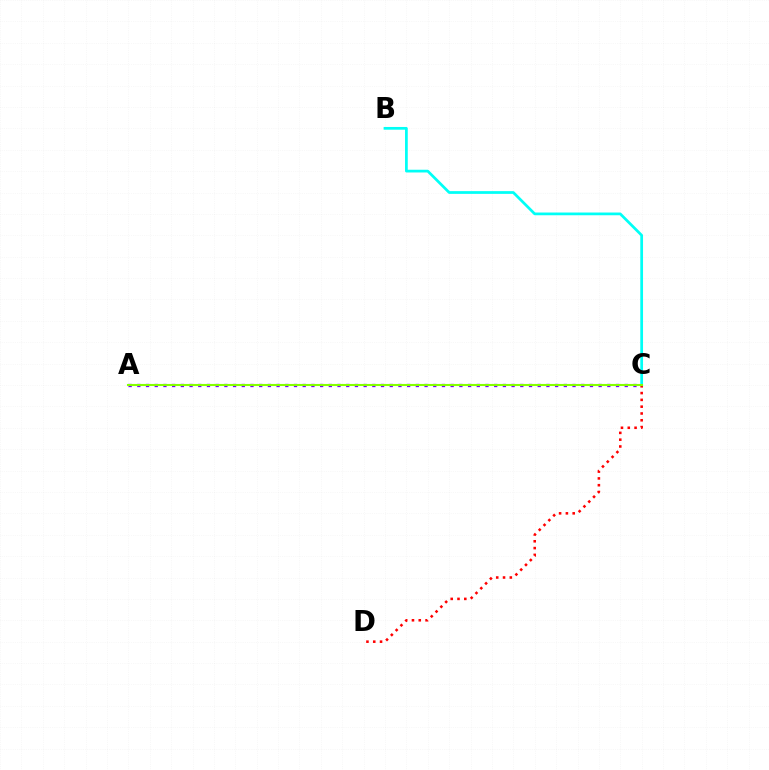{('A', 'C'): [{'color': '#7200ff', 'line_style': 'dotted', 'thickness': 2.36}, {'color': '#84ff00', 'line_style': 'solid', 'thickness': 1.51}], ('B', 'C'): [{'color': '#00fff6', 'line_style': 'solid', 'thickness': 1.97}], ('C', 'D'): [{'color': '#ff0000', 'line_style': 'dotted', 'thickness': 1.85}]}